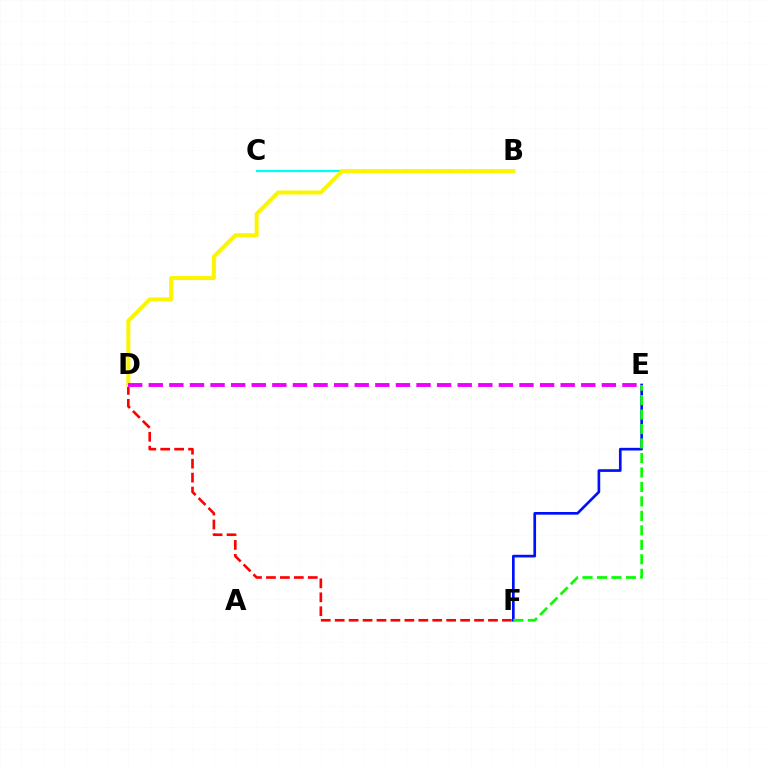{('E', 'F'): [{'color': '#0010ff', 'line_style': 'solid', 'thickness': 1.93}, {'color': '#08ff00', 'line_style': 'dashed', 'thickness': 1.97}], ('D', 'F'): [{'color': '#ff0000', 'line_style': 'dashed', 'thickness': 1.89}], ('B', 'C'): [{'color': '#00fff6', 'line_style': 'solid', 'thickness': 1.59}], ('B', 'D'): [{'color': '#fcf500', 'line_style': 'solid', 'thickness': 2.89}], ('D', 'E'): [{'color': '#ee00ff', 'line_style': 'dashed', 'thickness': 2.8}]}